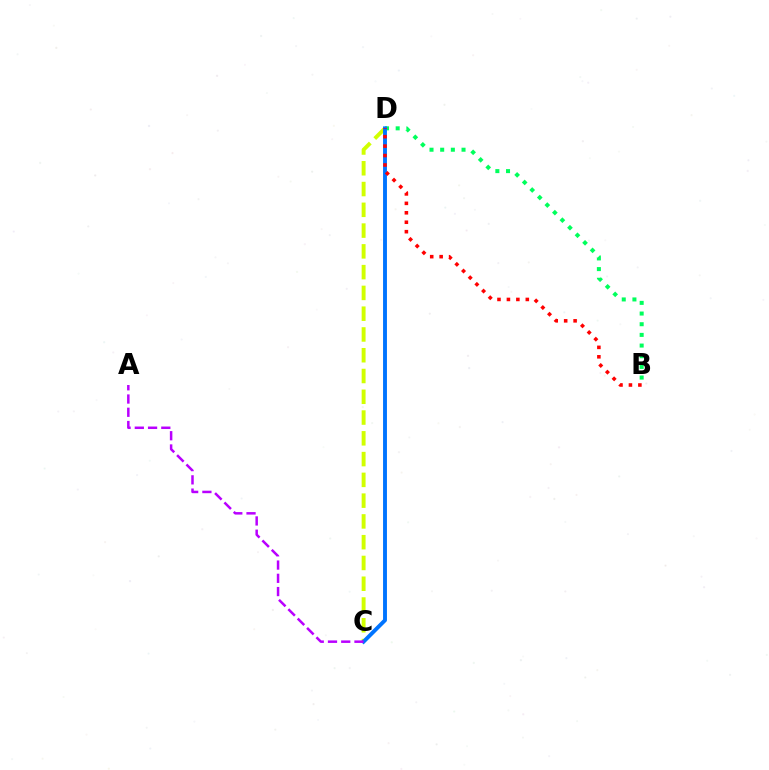{('B', 'D'): [{'color': '#00ff5c', 'line_style': 'dotted', 'thickness': 2.9}, {'color': '#ff0000', 'line_style': 'dotted', 'thickness': 2.57}], ('C', 'D'): [{'color': '#d1ff00', 'line_style': 'dashed', 'thickness': 2.82}, {'color': '#0074ff', 'line_style': 'solid', 'thickness': 2.8}], ('A', 'C'): [{'color': '#b900ff', 'line_style': 'dashed', 'thickness': 1.8}]}